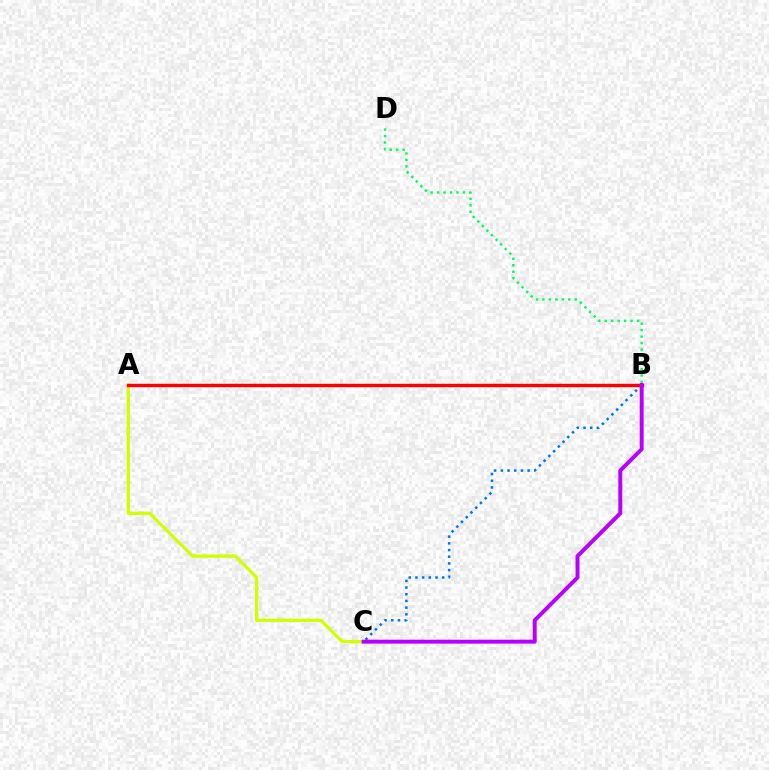{('B', 'C'): [{'color': '#0074ff', 'line_style': 'dotted', 'thickness': 1.82}, {'color': '#b900ff', 'line_style': 'solid', 'thickness': 2.83}], ('A', 'C'): [{'color': '#d1ff00', 'line_style': 'solid', 'thickness': 2.35}], ('A', 'B'): [{'color': '#ff0000', 'line_style': 'solid', 'thickness': 2.44}], ('B', 'D'): [{'color': '#00ff5c', 'line_style': 'dotted', 'thickness': 1.76}]}